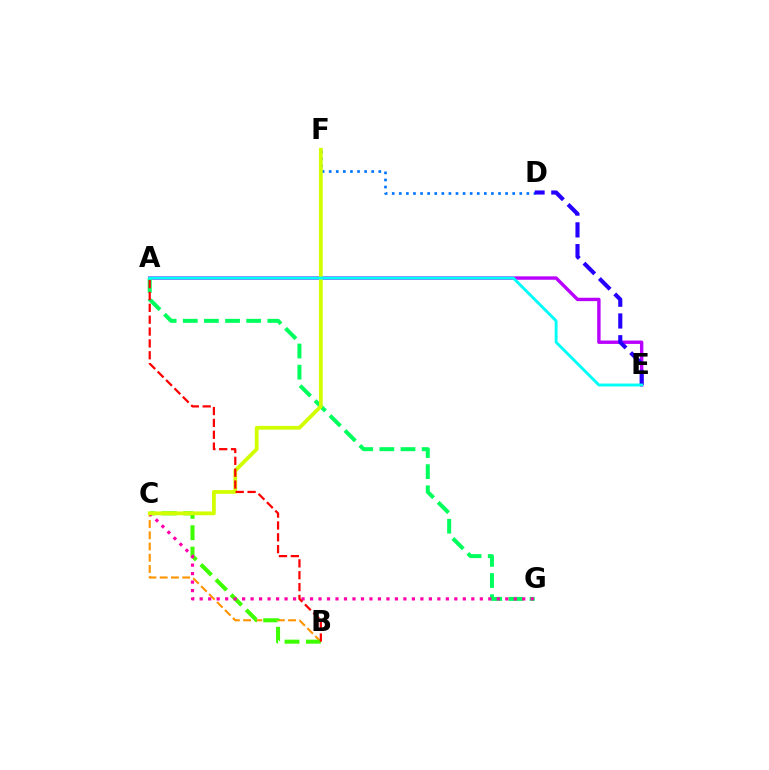{('A', 'E'): [{'color': '#b900ff', 'line_style': 'solid', 'thickness': 2.44}, {'color': '#00fff6', 'line_style': 'solid', 'thickness': 2.08}], ('B', 'C'): [{'color': '#ff9400', 'line_style': 'dashed', 'thickness': 1.53}, {'color': '#3dff00', 'line_style': 'dashed', 'thickness': 2.9}], ('A', 'G'): [{'color': '#00ff5c', 'line_style': 'dashed', 'thickness': 2.87}], ('D', 'F'): [{'color': '#0074ff', 'line_style': 'dotted', 'thickness': 1.93}], ('C', 'G'): [{'color': '#ff00ac', 'line_style': 'dotted', 'thickness': 2.31}], ('D', 'E'): [{'color': '#2500ff', 'line_style': 'dashed', 'thickness': 2.96}], ('C', 'F'): [{'color': '#d1ff00', 'line_style': 'solid', 'thickness': 2.72}], ('A', 'B'): [{'color': '#ff0000', 'line_style': 'dashed', 'thickness': 1.61}]}